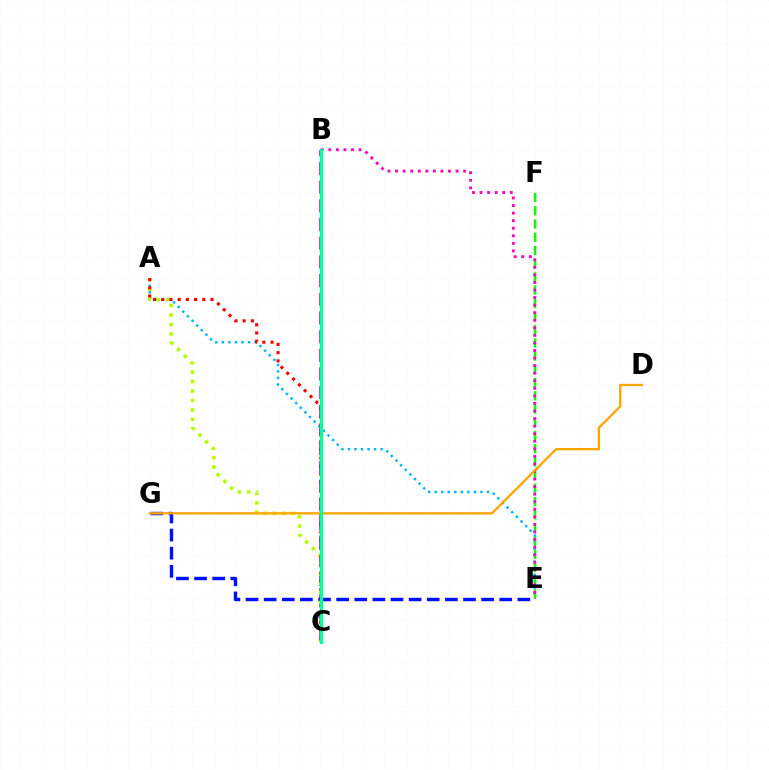{('B', 'C'): [{'color': '#9b00ff', 'line_style': 'dashed', 'thickness': 2.54}, {'color': '#00ff9d', 'line_style': 'solid', 'thickness': 2.37}], ('A', 'E'): [{'color': '#00b5ff', 'line_style': 'dotted', 'thickness': 1.77}], ('E', 'G'): [{'color': '#0010ff', 'line_style': 'dashed', 'thickness': 2.46}], ('E', 'F'): [{'color': '#08ff00', 'line_style': 'dashed', 'thickness': 1.79}], ('A', 'C'): [{'color': '#b3ff00', 'line_style': 'dotted', 'thickness': 2.56}, {'color': '#ff0000', 'line_style': 'dotted', 'thickness': 2.23}], ('B', 'E'): [{'color': '#ff00bd', 'line_style': 'dotted', 'thickness': 2.05}], ('D', 'G'): [{'color': '#ffa500', 'line_style': 'solid', 'thickness': 1.67}]}